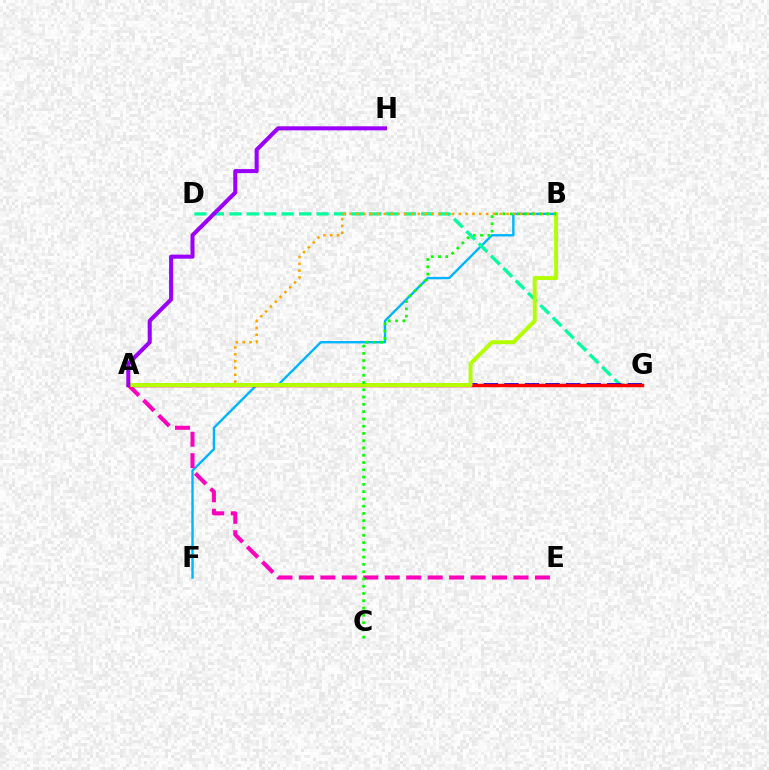{('B', 'F'): [{'color': '#00b5ff', 'line_style': 'solid', 'thickness': 1.71}], ('A', 'E'): [{'color': '#ff00bd', 'line_style': 'dashed', 'thickness': 2.92}], ('D', 'G'): [{'color': '#00ff9d', 'line_style': 'dashed', 'thickness': 2.37}], ('A', 'B'): [{'color': '#ffa500', 'line_style': 'dotted', 'thickness': 1.85}, {'color': '#b3ff00', 'line_style': 'solid', 'thickness': 2.84}], ('A', 'G'): [{'color': '#0010ff', 'line_style': 'dashed', 'thickness': 2.79}, {'color': '#ff0000', 'line_style': 'solid', 'thickness': 2.52}], ('A', 'H'): [{'color': '#9b00ff', 'line_style': 'solid', 'thickness': 2.91}], ('B', 'C'): [{'color': '#08ff00', 'line_style': 'dotted', 'thickness': 1.98}]}